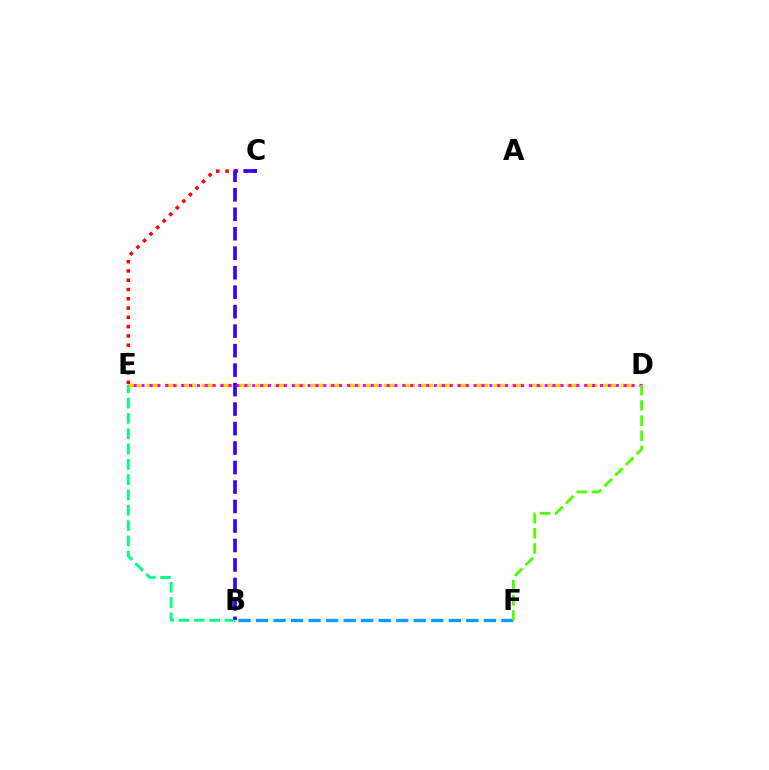{('B', 'E'): [{'color': '#00ff86', 'line_style': 'dashed', 'thickness': 2.08}], ('D', 'E'): [{'color': '#ffd500', 'line_style': 'dashed', 'thickness': 2.48}, {'color': '#ff00ed', 'line_style': 'dotted', 'thickness': 2.15}], ('B', 'F'): [{'color': '#009eff', 'line_style': 'dashed', 'thickness': 2.38}], ('D', 'F'): [{'color': '#4fff00', 'line_style': 'dashed', 'thickness': 2.06}], ('C', 'E'): [{'color': '#ff0000', 'line_style': 'dotted', 'thickness': 2.52}], ('B', 'C'): [{'color': '#3700ff', 'line_style': 'dashed', 'thickness': 2.65}]}